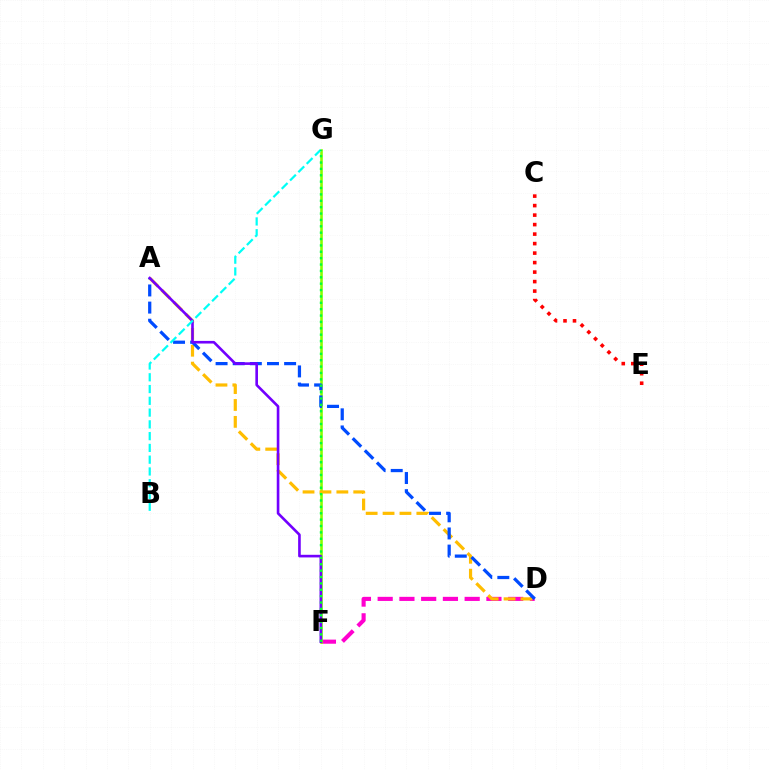{('D', 'F'): [{'color': '#ff00cf', 'line_style': 'dashed', 'thickness': 2.95}], ('F', 'G'): [{'color': '#84ff00', 'line_style': 'solid', 'thickness': 1.89}, {'color': '#00ff39', 'line_style': 'dotted', 'thickness': 1.73}], ('C', 'E'): [{'color': '#ff0000', 'line_style': 'dotted', 'thickness': 2.58}], ('A', 'D'): [{'color': '#ffbd00', 'line_style': 'dashed', 'thickness': 2.3}, {'color': '#004bff', 'line_style': 'dashed', 'thickness': 2.33}], ('A', 'F'): [{'color': '#7200ff', 'line_style': 'solid', 'thickness': 1.89}], ('B', 'G'): [{'color': '#00fff6', 'line_style': 'dashed', 'thickness': 1.6}]}